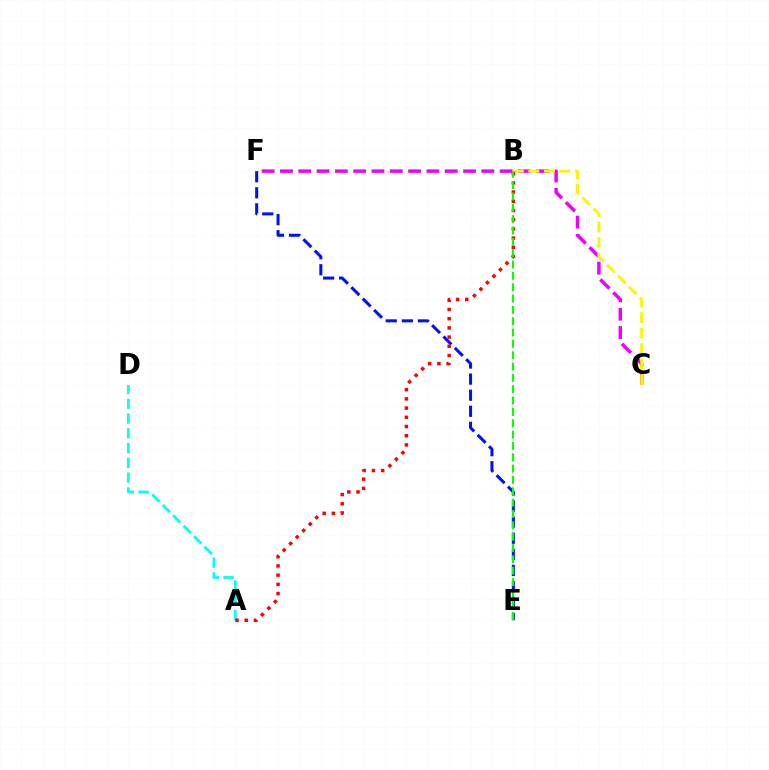{('E', 'F'): [{'color': '#0010ff', 'line_style': 'dashed', 'thickness': 2.18}], ('C', 'F'): [{'color': '#ee00ff', 'line_style': 'dashed', 'thickness': 2.49}], ('B', 'C'): [{'color': '#fcf500', 'line_style': 'dashed', 'thickness': 2.1}], ('A', 'D'): [{'color': '#00fff6', 'line_style': 'dashed', 'thickness': 2.01}], ('A', 'B'): [{'color': '#ff0000', 'line_style': 'dotted', 'thickness': 2.5}], ('B', 'E'): [{'color': '#08ff00', 'line_style': 'dashed', 'thickness': 1.54}]}